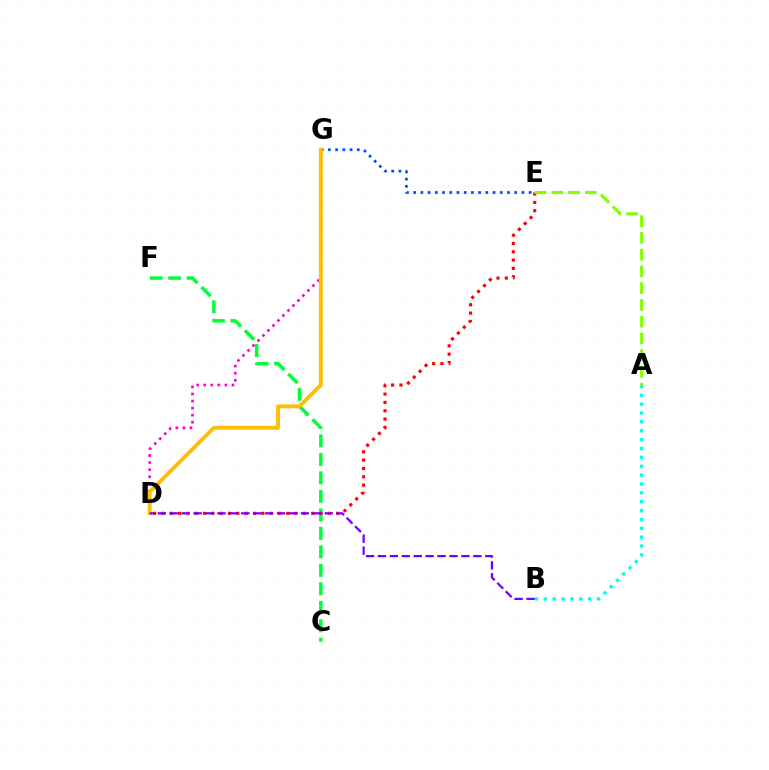{('C', 'F'): [{'color': '#00ff39', 'line_style': 'dashed', 'thickness': 2.51}], ('E', 'G'): [{'color': '#004bff', 'line_style': 'dotted', 'thickness': 1.96}], ('D', 'G'): [{'color': '#ff00cf', 'line_style': 'dotted', 'thickness': 1.92}, {'color': '#ffbd00', 'line_style': 'solid', 'thickness': 2.79}], ('D', 'E'): [{'color': '#ff0000', 'line_style': 'dotted', 'thickness': 2.26}], ('A', 'E'): [{'color': '#84ff00', 'line_style': 'dashed', 'thickness': 2.28}], ('A', 'B'): [{'color': '#00fff6', 'line_style': 'dotted', 'thickness': 2.41}], ('B', 'D'): [{'color': '#7200ff', 'line_style': 'dashed', 'thickness': 1.62}]}